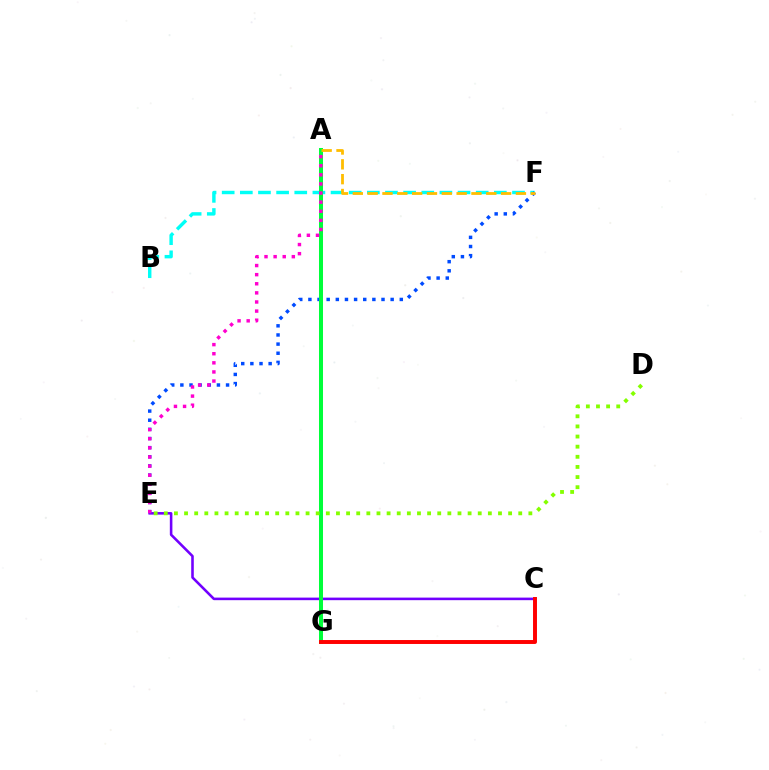{('B', 'F'): [{'color': '#00fff6', 'line_style': 'dashed', 'thickness': 2.46}], ('C', 'E'): [{'color': '#7200ff', 'line_style': 'solid', 'thickness': 1.86}], ('E', 'F'): [{'color': '#004bff', 'line_style': 'dotted', 'thickness': 2.48}], ('A', 'G'): [{'color': '#00ff39', 'line_style': 'solid', 'thickness': 2.89}], ('A', 'E'): [{'color': '#ff00cf', 'line_style': 'dotted', 'thickness': 2.48}], ('C', 'G'): [{'color': '#ff0000', 'line_style': 'solid', 'thickness': 2.84}], ('D', 'E'): [{'color': '#84ff00', 'line_style': 'dotted', 'thickness': 2.75}], ('A', 'F'): [{'color': '#ffbd00', 'line_style': 'dashed', 'thickness': 2.01}]}